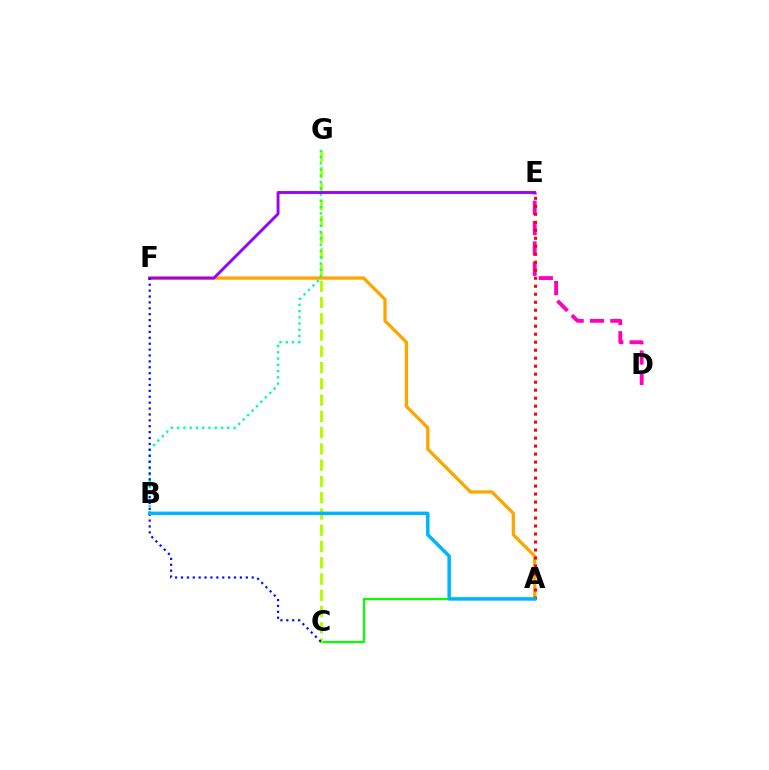{('D', 'E'): [{'color': '#ff00bd', 'line_style': 'dashed', 'thickness': 2.76}], ('A', 'C'): [{'color': '#08ff00', 'line_style': 'solid', 'thickness': 1.58}], ('A', 'F'): [{'color': '#ffa500', 'line_style': 'solid', 'thickness': 2.36}], ('A', 'E'): [{'color': '#ff0000', 'line_style': 'dotted', 'thickness': 2.17}], ('C', 'G'): [{'color': '#b3ff00', 'line_style': 'dashed', 'thickness': 2.21}], ('B', 'G'): [{'color': '#00ff9d', 'line_style': 'dotted', 'thickness': 1.7}], ('E', 'F'): [{'color': '#9b00ff', 'line_style': 'solid', 'thickness': 2.07}], ('C', 'F'): [{'color': '#0010ff', 'line_style': 'dotted', 'thickness': 1.6}], ('A', 'B'): [{'color': '#00b5ff', 'line_style': 'solid', 'thickness': 2.51}]}